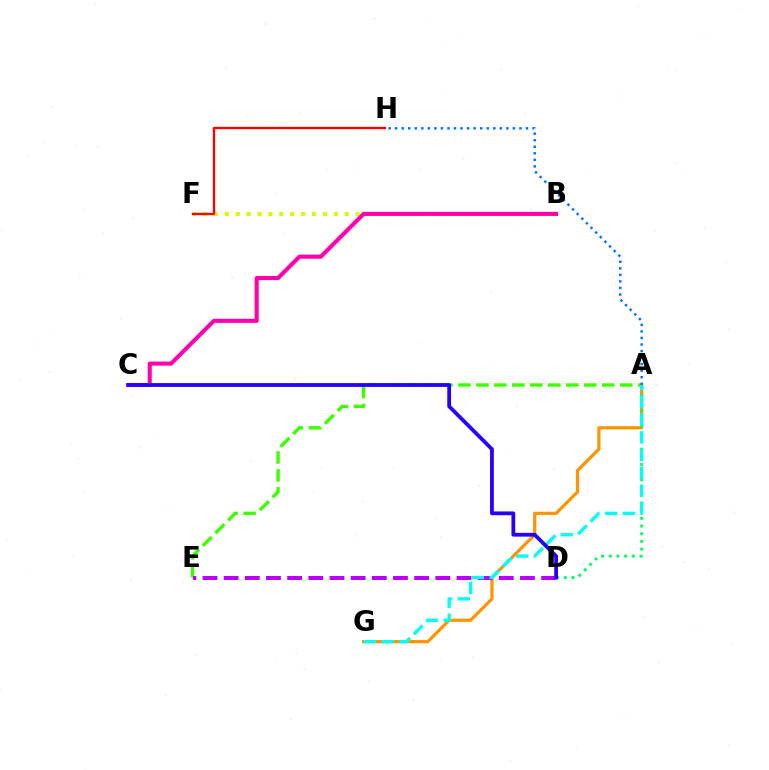{('B', 'F'): [{'color': '#d1ff00', 'line_style': 'dotted', 'thickness': 2.96}], ('A', 'E'): [{'color': '#3dff00', 'line_style': 'dashed', 'thickness': 2.44}], ('F', 'H'): [{'color': '#ff0000', 'line_style': 'solid', 'thickness': 1.68}], ('A', 'G'): [{'color': '#ff9400', 'line_style': 'solid', 'thickness': 2.31}, {'color': '#00fff6', 'line_style': 'dashed', 'thickness': 2.41}], ('A', 'D'): [{'color': '#00ff5c', 'line_style': 'dotted', 'thickness': 2.09}], ('D', 'E'): [{'color': '#b900ff', 'line_style': 'dashed', 'thickness': 2.88}], ('B', 'C'): [{'color': '#ff00ac', 'line_style': 'solid', 'thickness': 2.94}], ('C', 'D'): [{'color': '#2500ff', 'line_style': 'solid', 'thickness': 2.73}], ('A', 'H'): [{'color': '#0074ff', 'line_style': 'dotted', 'thickness': 1.78}]}